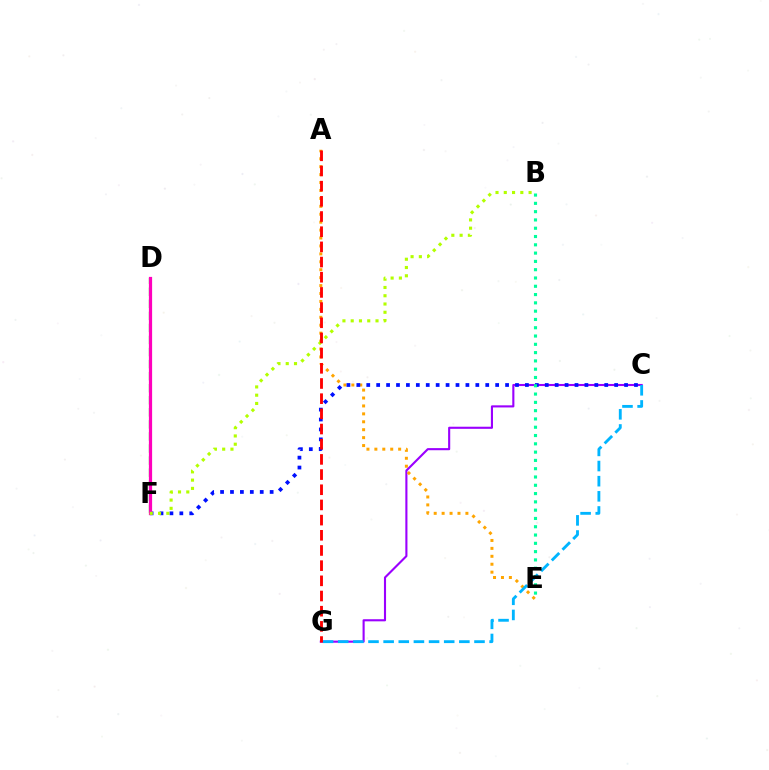{('C', 'G'): [{'color': '#9b00ff', 'line_style': 'solid', 'thickness': 1.52}, {'color': '#00b5ff', 'line_style': 'dashed', 'thickness': 2.06}], ('A', 'E'): [{'color': '#ffa500', 'line_style': 'dotted', 'thickness': 2.15}], ('C', 'F'): [{'color': '#0010ff', 'line_style': 'dotted', 'thickness': 2.69}], ('B', 'E'): [{'color': '#00ff9d', 'line_style': 'dotted', 'thickness': 2.25}], ('D', 'F'): [{'color': '#08ff00', 'line_style': 'dashed', 'thickness': 1.64}, {'color': '#ff00bd', 'line_style': 'solid', 'thickness': 2.32}], ('B', 'F'): [{'color': '#b3ff00', 'line_style': 'dotted', 'thickness': 2.25}], ('A', 'G'): [{'color': '#ff0000', 'line_style': 'dashed', 'thickness': 2.06}]}